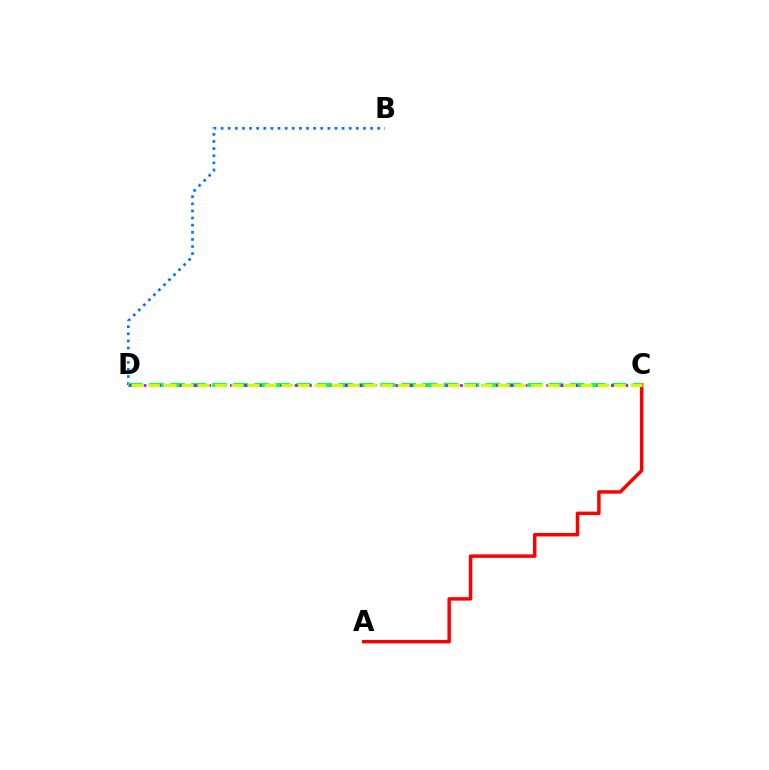{('B', 'D'): [{'color': '#0074ff', 'line_style': 'dotted', 'thickness': 1.93}], ('A', 'C'): [{'color': '#ff0000', 'line_style': 'solid', 'thickness': 2.49}], ('C', 'D'): [{'color': '#00ff5c', 'line_style': 'dashed', 'thickness': 2.86}, {'color': '#b900ff', 'line_style': 'dotted', 'thickness': 1.95}, {'color': '#d1ff00', 'line_style': 'dashed', 'thickness': 2.26}]}